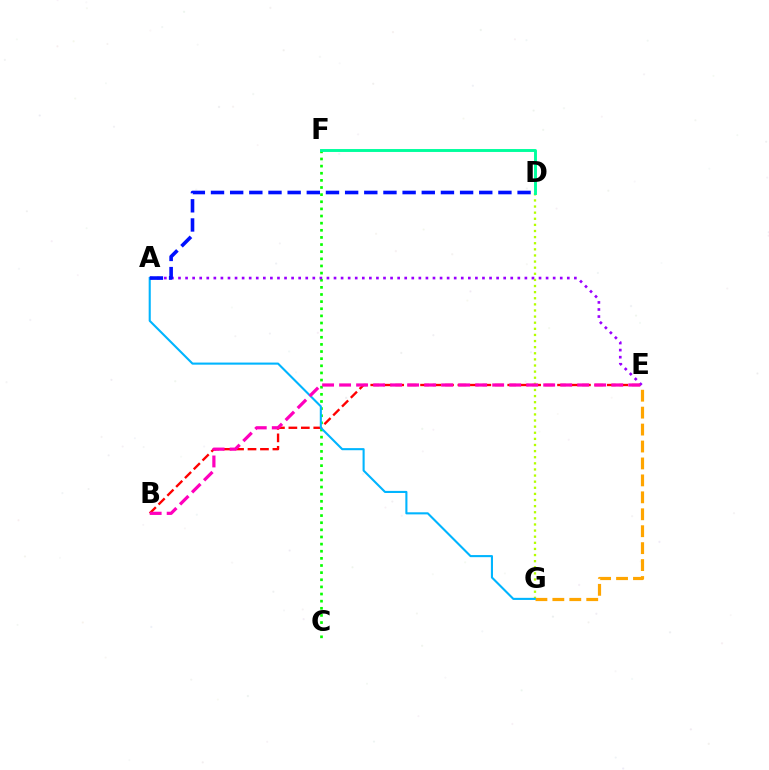{('B', 'E'): [{'color': '#ff0000', 'line_style': 'dashed', 'thickness': 1.69}, {'color': '#ff00bd', 'line_style': 'dashed', 'thickness': 2.31}], ('E', 'G'): [{'color': '#ffa500', 'line_style': 'dashed', 'thickness': 2.3}], ('C', 'F'): [{'color': '#08ff00', 'line_style': 'dotted', 'thickness': 1.94}], ('D', 'G'): [{'color': '#b3ff00', 'line_style': 'dotted', 'thickness': 1.66}], ('A', 'E'): [{'color': '#9b00ff', 'line_style': 'dotted', 'thickness': 1.92}], ('A', 'G'): [{'color': '#00b5ff', 'line_style': 'solid', 'thickness': 1.51}], ('A', 'D'): [{'color': '#0010ff', 'line_style': 'dashed', 'thickness': 2.6}], ('D', 'F'): [{'color': '#00ff9d', 'line_style': 'solid', 'thickness': 2.1}]}